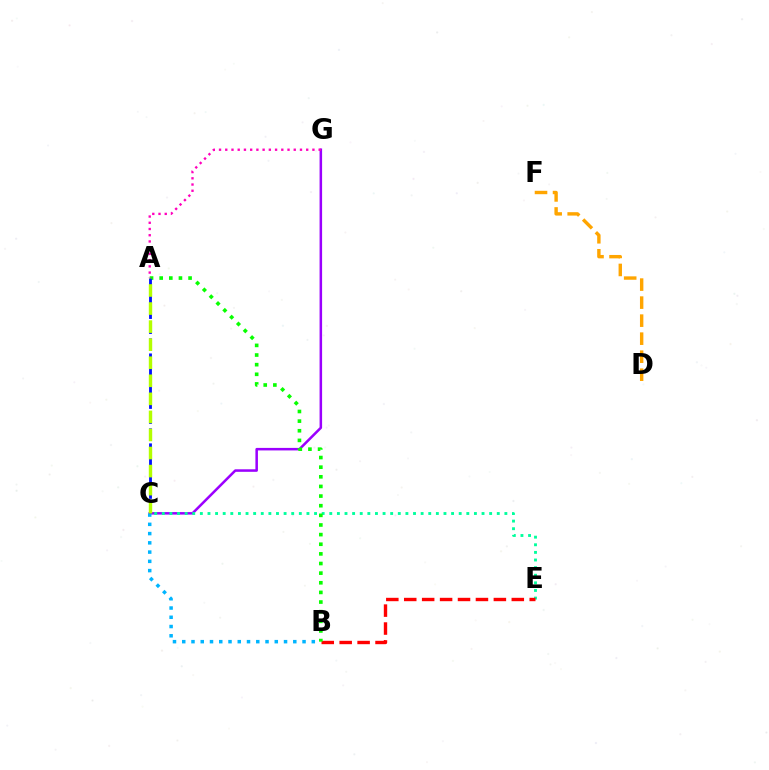{('D', 'F'): [{'color': '#ffa500', 'line_style': 'dashed', 'thickness': 2.45}], ('C', 'G'): [{'color': '#9b00ff', 'line_style': 'solid', 'thickness': 1.82}], ('C', 'E'): [{'color': '#00ff9d', 'line_style': 'dotted', 'thickness': 2.07}], ('B', 'C'): [{'color': '#00b5ff', 'line_style': 'dotted', 'thickness': 2.51}], ('B', 'E'): [{'color': '#ff0000', 'line_style': 'dashed', 'thickness': 2.44}], ('A', 'B'): [{'color': '#08ff00', 'line_style': 'dotted', 'thickness': 2.62}], ('A', 'C'): [{'color': '#0010ff', 'line_style': 'dashed', 'thickness': 2.04}, {'color': '#b3ff00', 'line_style': 'dashed', 'thickness': 2.45}], ('A', 'G'): [{'color': '#ff00bd', 'line_style': 'dotted', 'thickness': 1.69}]}